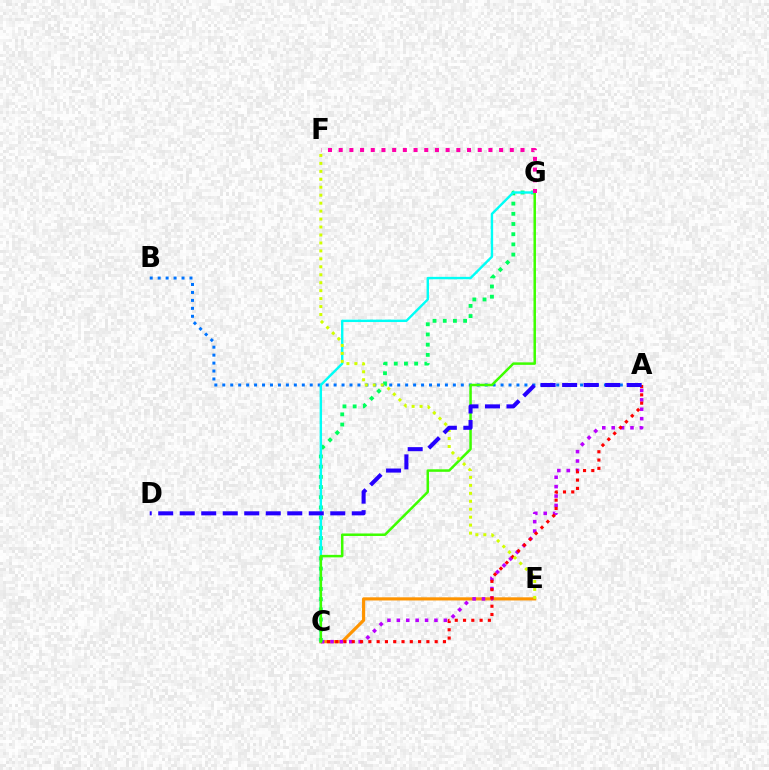{('C', 'E'): [{'color': '#ff9400', 'line_style': 'solid', 'thickness': 2.27}], ('A', 'C'): [{'color': '#b900ff', 'line_style': 'dotted', 'thickness': 2.55}, {'color': '#ff0000', 'line_style': 'dotted', 'thickness': 2.25}], ('A', 'B'): [{'color': '#0074ff', 'line_style': 'dotted', 'thickness': 2.16}], ('C', 'G'): [{'color': '#00ff5c', 'line_style': 'dotted', 'thickness': 2.77}, {'color': '#00fff6', 'line_style': 'solid', 'thickness': 1.73}, {'color': '#3dff00', 'line_style': 'solid', 'thickness': 1.8}], ('E', 'F'): [{'color': '#d1ff00', 'line_style': 'dotted', 'thickness': 2.16}], ('F', 'G'): [{'color': '#ff00ac', 'line_style': 'dotted', 'thickness': 2.91}], ('A', 'D'): [{'color': '#2500ff', 'line_style': 'dashed', 'thickness': 2.92}]}